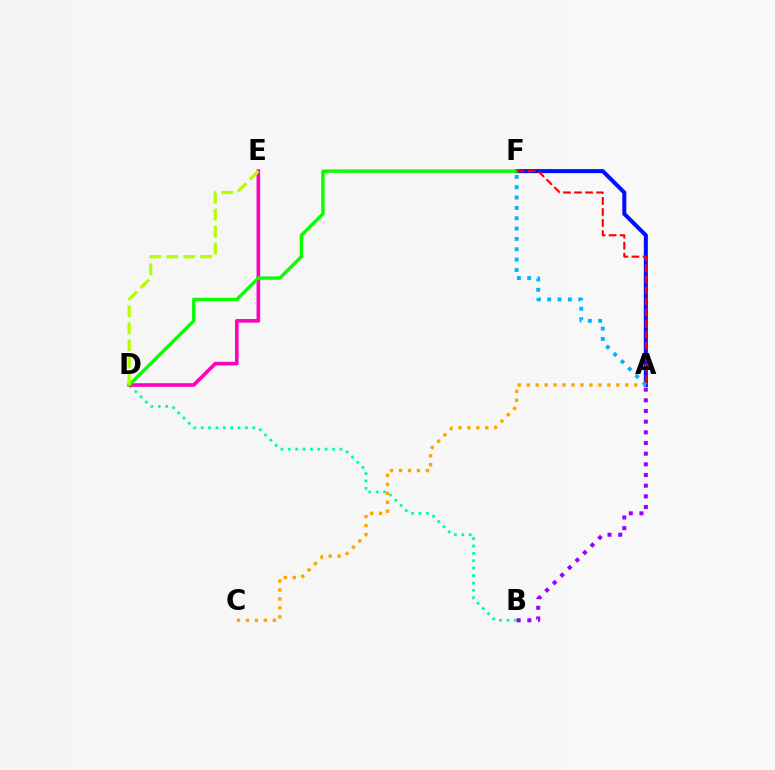{('A', 'F'): [{'color': '#0010ff', 'line_style': 'solid', 'thickness': 2.91}, {'color': '#00b5ff', 'line_style': 'dotted', 'thickness': 2.81}, {'color': '#ff0000', 'line_style': 'dashed', 'thickness': 1.5}], ('A', 'C'): [{'color': '#ffa500', 'line_style': 'dotted', 'thickness': 2.43}], ('B', 'D'): [{'color': '#00ff9d', 'line_style': 'dotted', 'thickness': 2.01}], ('D', 'E'): [{'color': '#ff00bd', 'line_style': 'solid', 'thickness': 2.6}, {'color': '#b3ff00', 'line_style': 'dashed', 'thickness': 2.31}], ('D', 'F'): [{'color': '#08ff00', 'line_style': 'solid', 'thickness': 2.43}], ('A', 'B'): [{'color': '#9b00ff', 'line_style': 'dotted', 'thickness': 2.9}]}